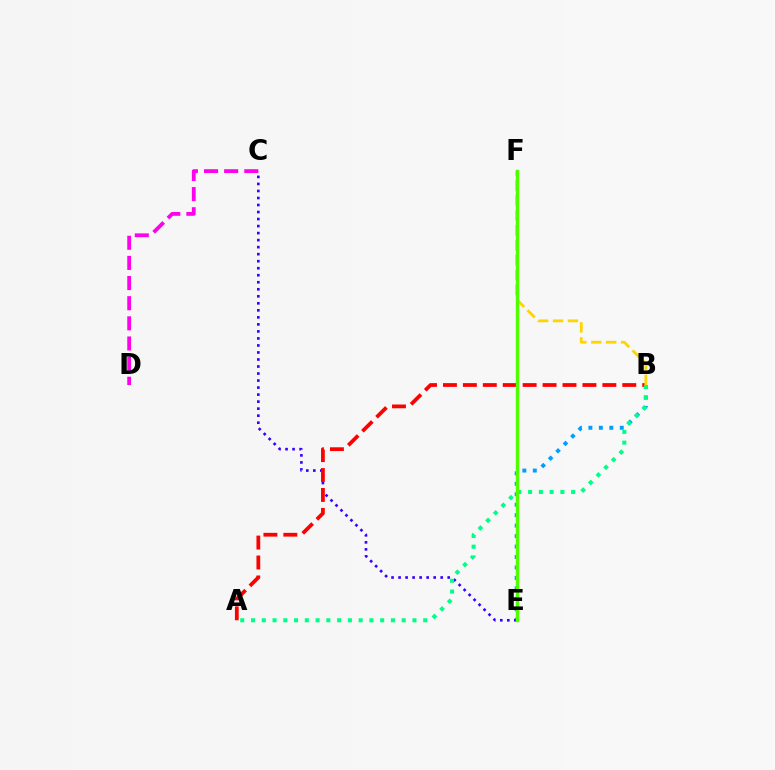{('C', 'D'): [{'color': '#ff00ed', 'line_style': 'dashed', 'thickness': 2.74}], ('B', 'E'): [{'color': '#009eff', 'line_style': 'dotted', 'thickness': 2.84}], ('C', 'E'): [{'color': '#3700ff', 'line_style': 'dotted', 'thickness': 1.91}], ('A', 'B'): [{'color': '#ff0000', 'line_style': 'dashed', 'thickness': 2.71}, {'color': '#00ff86', 'line_style': 'dotted', 'thickness': 2.92}], ('B', 'F'): [{'color': '#ffd500', 'line_style': 'dashed', 'thickness': 2.03}], ('E', 'F'): [{'color': '#4fff00', 'line_style': 'solid', 'thickness': 2.47}]}